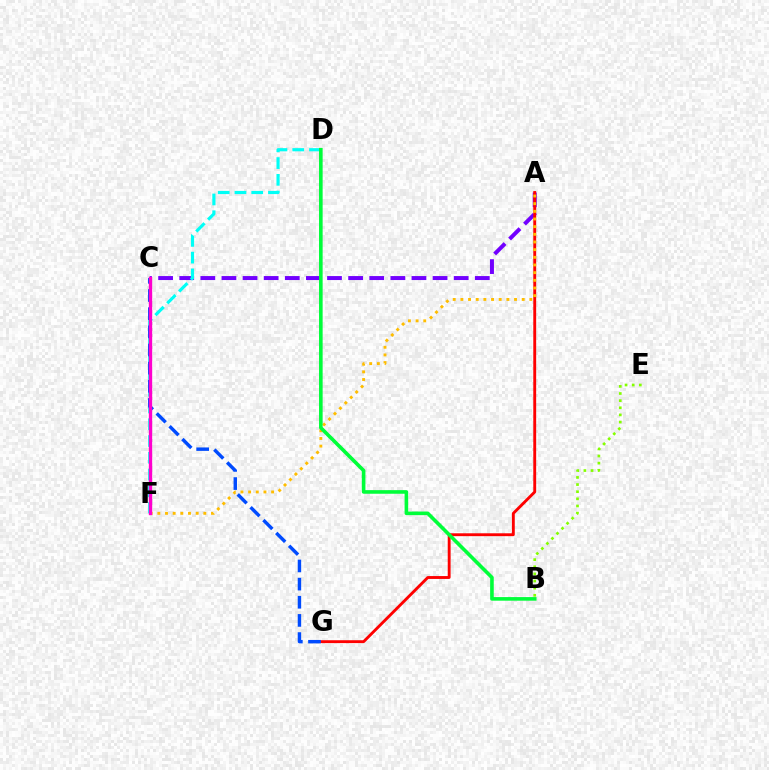{('B', 'E'): [{'color': '#84ff00', 'line_style': 'dotted', 'thickness': 1.94}], ('A', 'C'): [{'color': '#7200ff', 'line_style': 'dashed', 'thickness': 2.87}], ('A', 'G'): [{'color': '#ff0000', 'line_style': 'solid', 'thickness': 2.07}], ('A', 'F'): [{'color': '#ffbd00', 'line_style': 'dotted', 'thickness': 2.08}], ('D', 'F'): [{'color': '#00fff6', 'line_style': 'dashed', 'thickness': 2.28}], ('C', 'G'): [{'color': '#004bff', 'line_style': 'dashed', 'thickness': 2.47}], ('B', 'D'): [{'color': '#00ff39', 'line_style': 'solid', 'thickness': 2.6}], ('C', 'F'): [{'color': '#ff00cf', 'line_style': 'solid', 'thickness': 2.42}]}